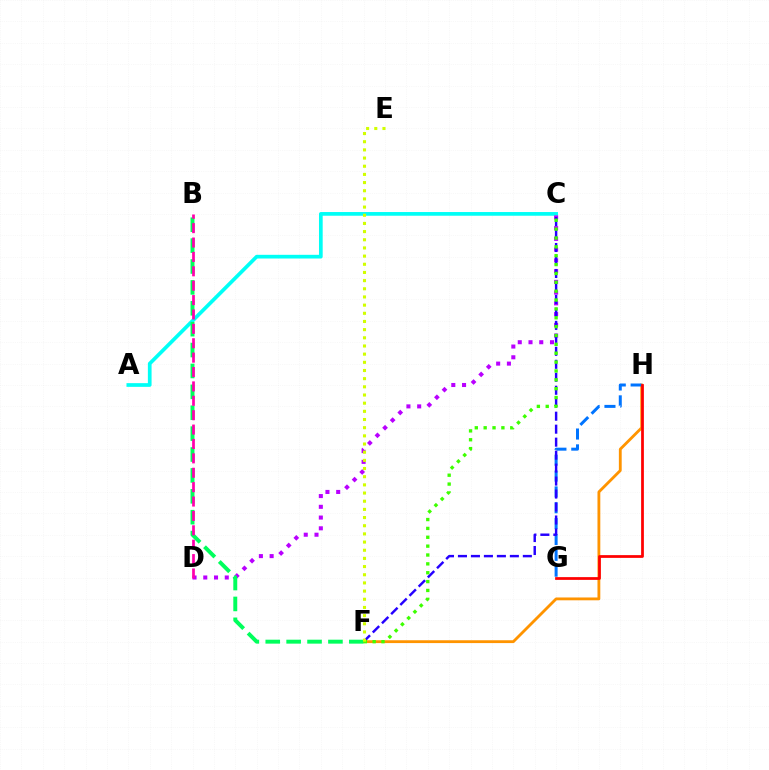{('F', 'H'): [{'color': '#ff9400', 'line_style': 'solid', 'thickness': 2.04}], ('A', 'C'): [{'color': '#00fff6', 'line_style': 'solid', 'thickness': 2.66}], ('G', 'H'): [{'color': '#0074ff', 'line_style': 'dashed', 'thickness': 2.15}, {'color': '#ff0000', 'line_style': 'solid', 'thickness': 1.98}], ('C', 'D'): [{'color': '#b900ff', 'line_style': 'dotted', 'thickness': 2.92}], ('C', 'F'): [{'color': '#2500ff', 'line_style': 'dashed', 'thickness': 1.76}, {'color': '#3dff00', 'line_style': 'dotted', 'thickness': 2.41}], ('B', 'F'): [{'color': '#00ff5c', 'line_style': 'dashed', 'thickness': 2.84}], ('E', 'F'): [{'color': '#d1ff00', 'line_style': 'dotted', 'thickness': 2.22}], ('B', 'D'): [{'color': '#ff00ac', 'line_style': 'dashed', 'thickness': 1.95}]}